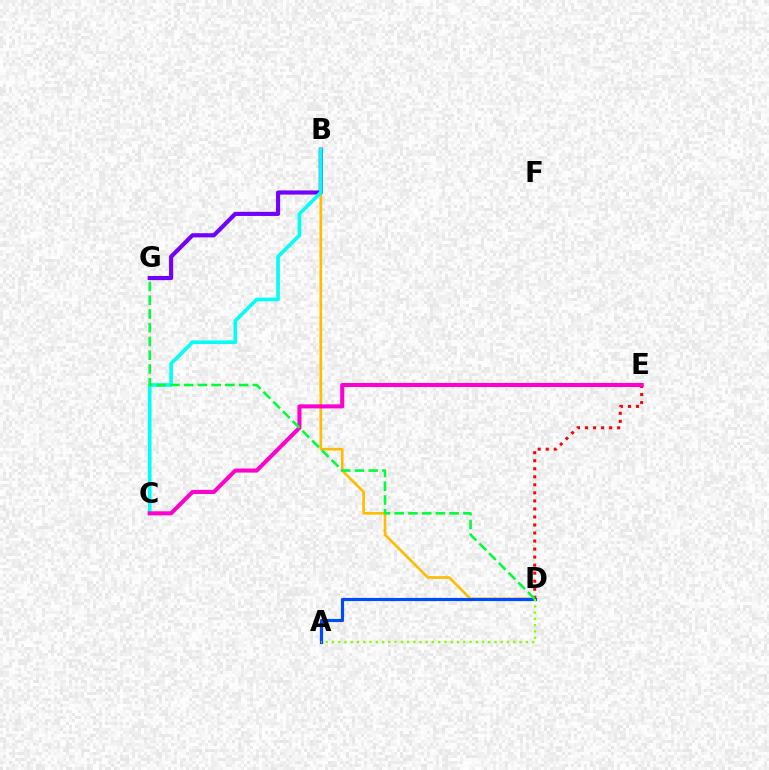{('B', 'D'): [{'color': '#ffbd00', 'line_style': 'solid', 'thickness': 1.92}], ('B', 'G'): [{'color': '#7200ff', 'line_style': 'solid', 'thickness': 2.99}], ('D', 'E'): [{'color': '#ff0000', 'line_style': 'dotted', 'thickness': 2.18}], ('B', 'C'): [{'color': '#00fff6', 'line_style': 'solid', 'thickness': 2.59}], ('A', 'D'): [{'color': '#004bff', 'line_style': 'solid', 'thickness': 2.28}, {'color': '#84ff00', 'line_style': 'dotted', 'thickness': 1.7}], ('C', 'E'): [{'color': '#ff00cf', 'line_style': 'solid', 'thickness': 2.93}], ('D', 'G'): [{'color': '#00ff39', 'line_style': 'dashed', 'thickness': 1.87}]}